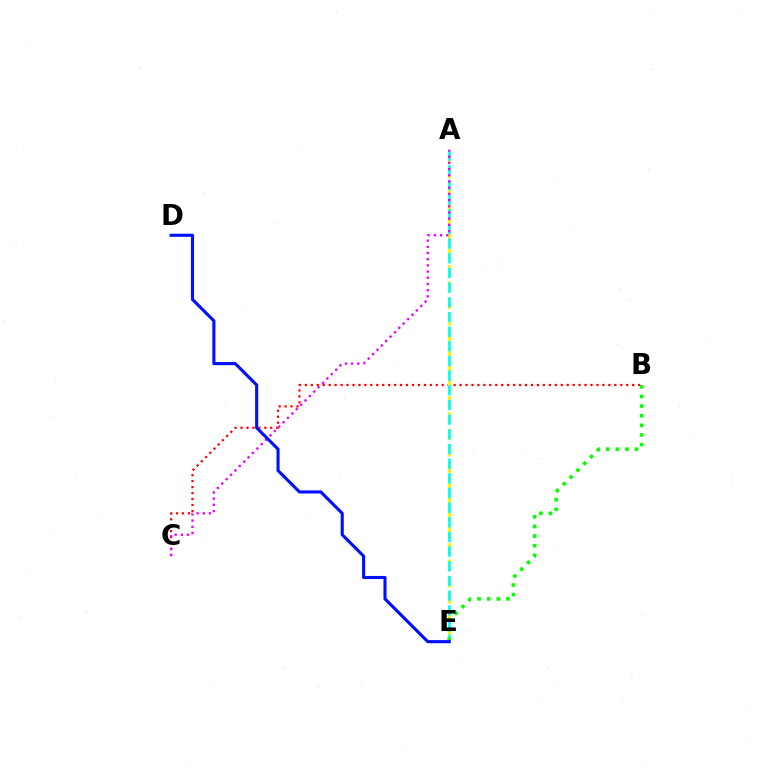{('B', 'C'): [{'color': '#ff0000', 'line_style': 'dotted', 'thickness': 1.62}], ('A', 'E'): [{'color': '#fcf500', 'line_style': 'dashed', 'thickness': 2.22}, {'color': '#00fff6', 'line_style': 'dashed', 'thickness': 1.99}], ('B', 'E'): [{'color': '#08ff00', 'line_style': 'dotted', 'thickness': 2.62}], ('A', 'C'): [{'color': '#ee00ff', 'line_style': 'dotted', 'thickness': 1.68}], ('D', 'E'): [{'color': '#0010ff', 'line_style': 'solid', 'thickness': 2.23}]}